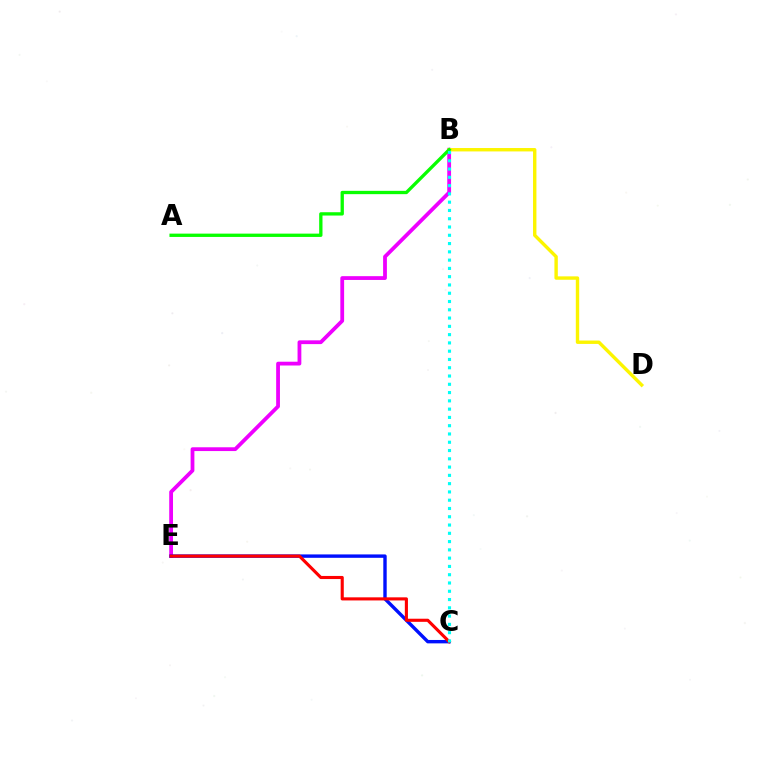{('B', 'E'): [{'color': '#ee00ff', 'line_style': 'solid', 'thickness': 2.72}], ('C', 'E'): [{'color': '#0010ff', 'line_style': 'solid', 'thickness': 2.44}, {'color': '#ff0000', 'line_style': 'solid', 'thickness': 2.24}], ('B', 'D'): [{'color': '#fcf500', 'line_style': 'solid', 'thickness': 2.45}], ('A', 'B'): [{'color': '#08ff00', 'line_style': 'solid', 'thickness': 2.39}], ('B', 'C'): [{'color': '#00fff6', 'line_style': 'dotted', 'thickness': 2.25}]}